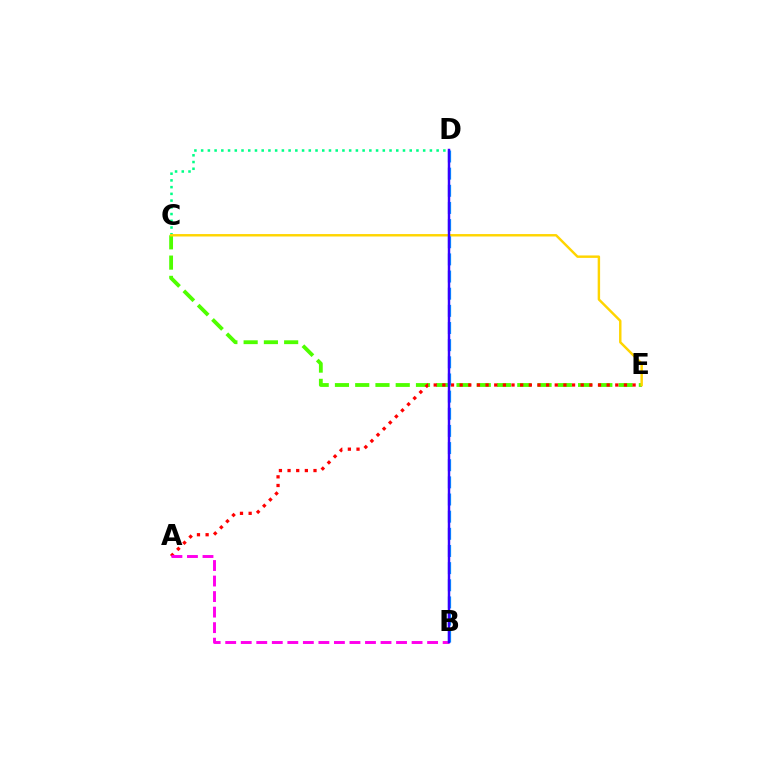{('C', 'E'): [{'color': '#4fff00', 'line_style': 'dashed', 'thickness': 2.75}, {'color': '#ffd500', 'line_style': 'solid', 'thickness': 1.76}], ('A', 'E'): [{'color': '#ff0000', 'line_style': 'dotted', 'thickness': 2.35}], ('C', 'D'): [{'color': '#00ff86', 'line_style': 'dotted', 'thickness': 1.83}], ('A', 'B'): [{'color': '#ff00ed', 'line_style': 'dashed', 'thickness': 2.11}], ('B', 'D'): [{'color': '#009eff', 'line_style': 'dashed', 'thickness': 2.33}, {'color': '#3700ff', 'line_style': 'solid', 'thickness': 1.77}]}